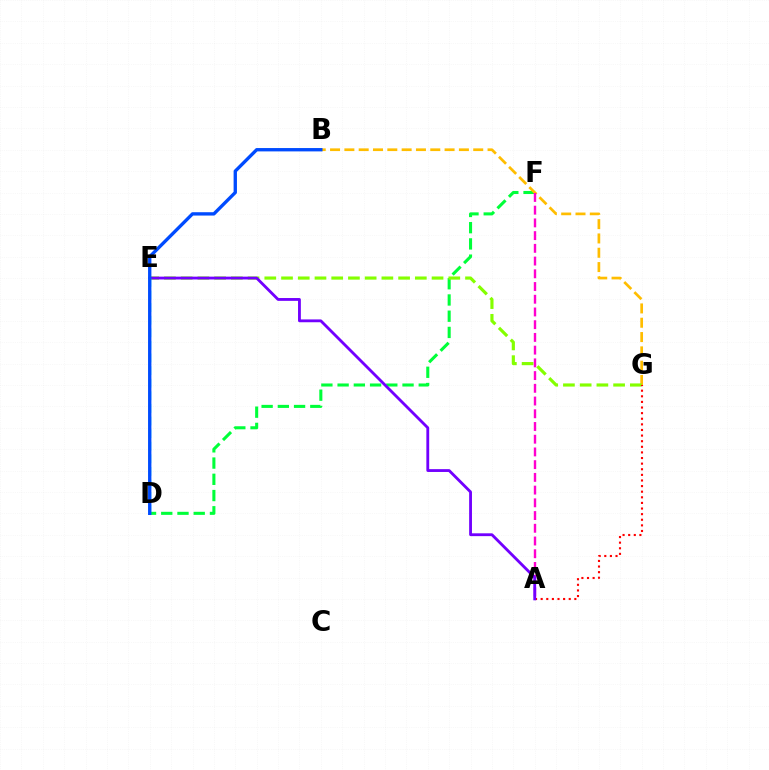{('D', 'F'): [{'color': '#00ff39', 'line_style': 'dashed', 'thickness': 2.2}], ('B', 'G'): [{'color': '#ffbd00', 'line_style': 'dashed', 'thickness': 1.94}], ('E', 'G'): [{'color': '#84ff00', 'line_style': 'dashed', 'thickness': 2.27}], ('A', 'F'): [{'color': '#ff00cf', 'line_style': 'dashed', 'thickness': 1.73}], ('A', 'G'): [{'color': '#ff0000', 'line_style': 'dotted', 'thickness': 1.52}], ('A', 'E'): [{'color': '#7200ff', 'line_style': 'solid', 'thickness': 2.04}], ('D', 'E'): [{'color': '#00fff6', 'line_style': 'dashed', 'thickness': 1.71}], ('B', 'D'): [{'color': '#004bff', 'line_style': 'solid', 'thickness': 2.41}]}